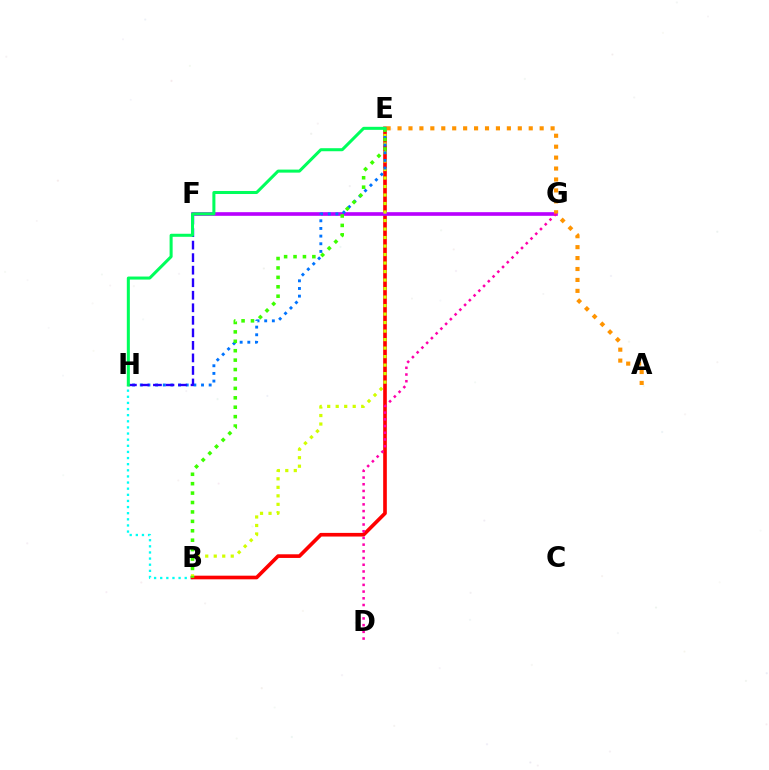{('B', 'H'): [{'color': '#00fff6', 'line_style': 'dotted', 'thickness': 1.66}], ('B', 'E'): [{'color': '#ff0000', 'line_style': 'solid', 'thickness': 2.63}, {'color': '#d1ff00', 'line_style': 'dotted', 'thickness': 2.31}, {'color': '#3dff00', 'line_style': 'dotted', 'thickness': 2.56}], ('F', 'G'): [{'color': '#b900ff', 'line_style': 'solid', 'thickness': 2.62}], ('E', 'H'): [{'color': '#0074ff', 'line_style': 'dotted', 'thickness': 2.08}, {'color': '#00ff5c', 'line_style': 'solid', 'thickness': 2.18}], ('F', 'H'): [{'color': '#2500ff', 'line_style': 'dashed', 'thickness': 1.7}], ('A', 'E'): [{'color': '#ff9400', 'line_style': 'dotted', 'thickness': 2.97}], ('D', 'G'): [{'color': '#ff00ac', 'line_style': 'dotted', 'thickness': 1.82}]}